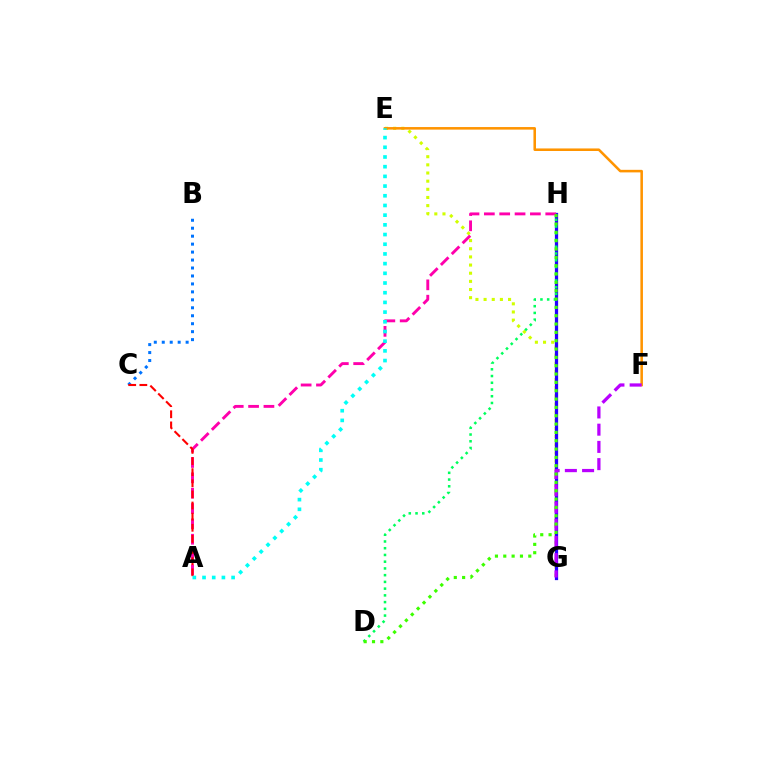{('E', 'G'): [{'color': '#d1ff00', 'line_style': 'dotted', 'thickness': 2.22}], ('G', 'H'): [{'color': '#2500ff', 'line_style': 'solid', 'thickness': 2.34}], ('A', 'H'): [{'color': '#ff00ac', 'line_style': 'dashed', 'thickness': 2.09}], ('E', 'F'): [{'color': '#ff9400', 'line_style': 'solid', 'thickness': 1.84}], ('B', 'C'): [{'color': '#0074ff', 'line_style': 'dotted', 'thickness': 2.16}], ('A', 'C'): [{'color': '#ff0000', 'line_style': 'dashed', 'thickness': 1.51}], ('F', 'G'): [{'color': '#b900ff', 'line_style': 'dashed', 'thickness': 2.34}], ('D', 'H'): [{'color': '#00ff5c', 'line_style': 'dotted', 'thickness': 1.83}, {'color': '#3dff00', 'line_style': 'dotted', 'thickness': 2.26}], ('A', 'E'): [{'color': '#00fff6', 'line_style': 'dotted', 'thickness': 2.63}]}